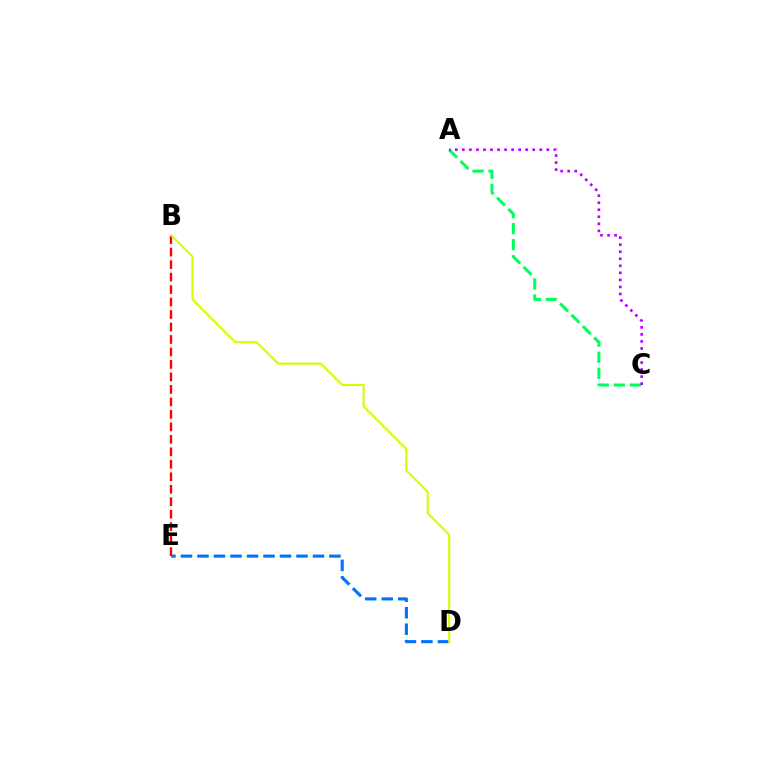{('A', 'C'): [{'color': '#00ff5c', 'line_style': 'dashed', 'thickness': 2.18}, {'color': '#b900ff', 'line_style': 'dotted', 'thickness': 1.91}], ('D', 'E'): [{'color': '#0074ff', 'line_style': 'dashed', 'thickness': 2.24}], ('B', 'E'): [{'color': '#ff0000', 'line_style': 'dashed', 'thickness': 1.7}], ('B', 'D'): [{'color': '#d1ff00', 'line_style': 'solid', 'thickness': 1.51}]}